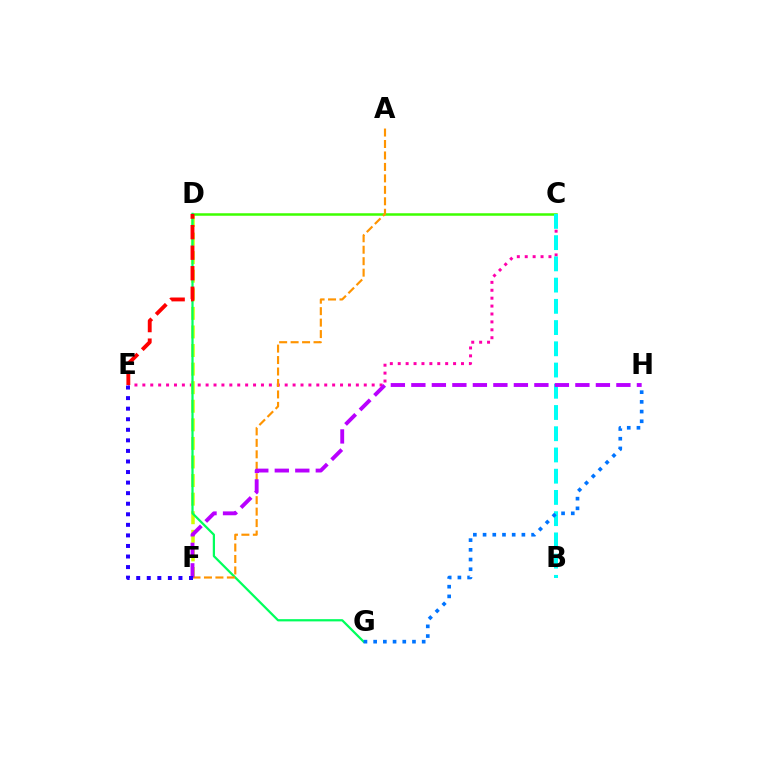{('C', 'E'): [{'color': '#ff00ac', 'line_style': 'dotted', 'thickness': 2.15}], ('D', 'F'): [{'color': '#d1ff00', 'line_style': 'dashed', 'thickness': 2.52}], ('C', 'D'): [{'color': '#3dff00', 'line_style': 'solid', 'thickness': 1.8}], ('D', 'G'): [{'color': '#00ff5c', 'line_style': 'solid', 'thickness': 1.61}], ('B', 'C'): [{'color': '#00fff6', 'line_style': 'dashed', 'thickness': 2.88}], ('A', 'F'): [{'color': '#ff9400', 'line_style': 'dashed', 'thickness': 1.56}], ('G', 'H'): [{'color': '#0074ff', 'line_style': 'dotted', 'thickness': 2.64}], ('D', 'E'): [{'color': '#ff0000', 'line_style': 'dashed', 'thickness': 2.79}], ('F', 'H'): [{'color': '#b900ff', 'line_style': 'dashed', 'thickness': 2.79}], ('E', 'F'): [{'color': '#2500ff', 'line_style': 'dotted', 'thickness': 2.87}]}